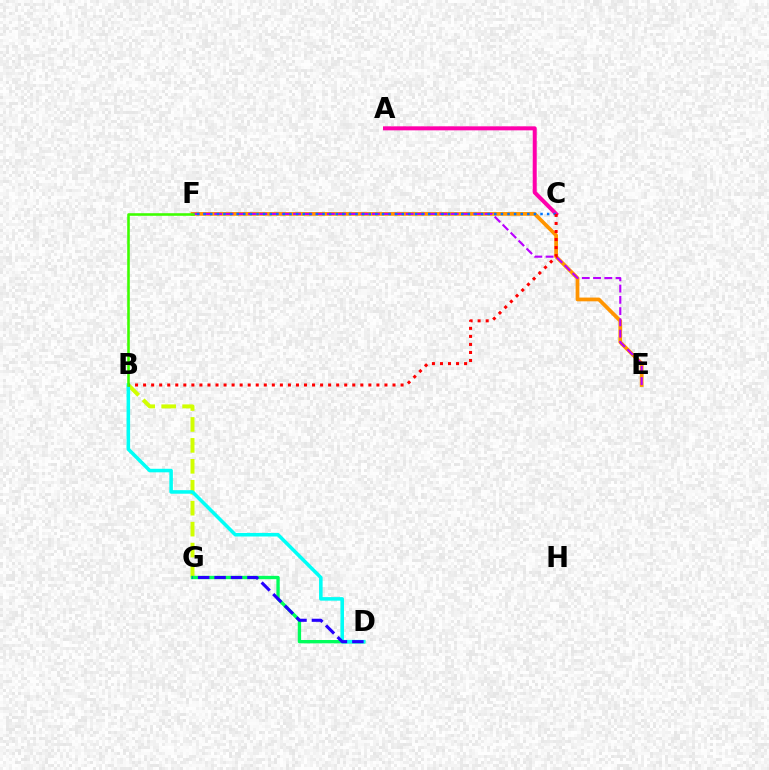{('B', 'G'): [{'color': '#d1ff00', 'line_style': 'dashed', 'thickness': 2.84}], ('A', 'C'): [{'color': '#ff00ac', 'line_style': 'solid', 'thickness': 2.89}], ('E', 'F'): [{'color': '#ff9400', 'line_style': 'solid', 'thickness': 2.69}, {'color': '#b900ff', 'line_style': 'dashed', 'thickness': 1.53}], ('D', 'G'): [{'color': '#00ff5c', 'line_style': 'solid', 'thickness': 2.4}, {'color': '#2500ff', 'line_style': 'dashed', 'thickness': 2.23}], ('B', 'D'): [{'color': '#00fff6', 'line_style': 'solid', 'thickness': 2.55}], ('C', 'F'): [{'color': '#0074ff', 'line_style': 'dotted', 'thickness': 1.79}], ('B', 'C'): [{'color': '#ff0000', 'line_style': 'dotted', 'thickness': 2.19}], ('B', 'F'): [{'color': '#3dff00', 'line_style': 'solid', 'thickness': 1.86}]}